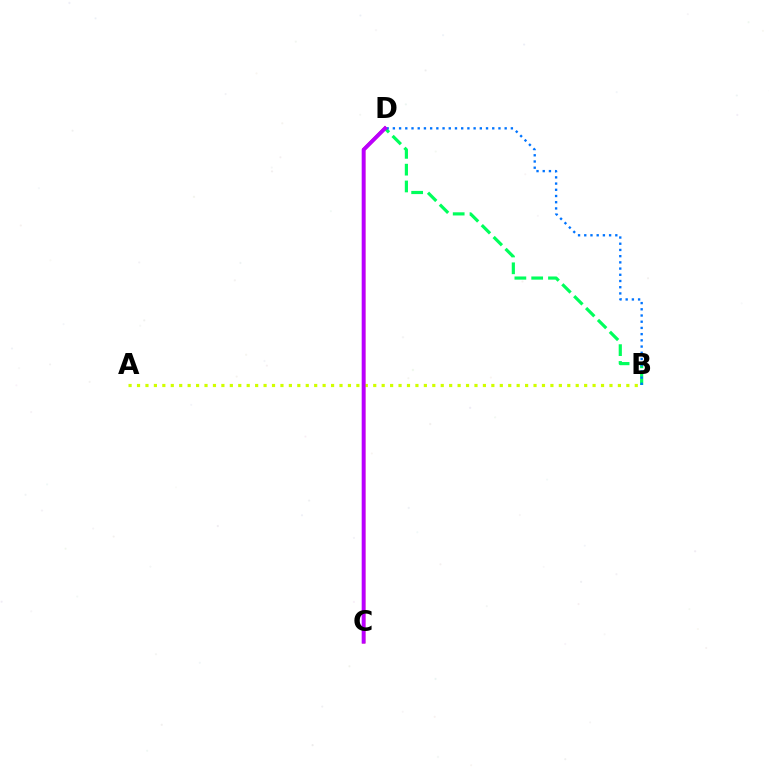{('B', 'D'): [{'color': '#00ff5c', 'line_style': 'dashed', 'thickness': 2.28}, {'color': '#0074ff', 'line_style': 'dotted', 'thickness': 1.69}], ('C', 'D'): [{'color': '#ff0000', 'line_style': 'solid', 'thickness': 2.33}, {'color': '#b900ff', 'line_style': 'solid', 'thickness': 2.76}], ('A', 'B'): [{'color': '#d1ff00', 'line_style': 'dotted', 'thickness': 2.29}]}